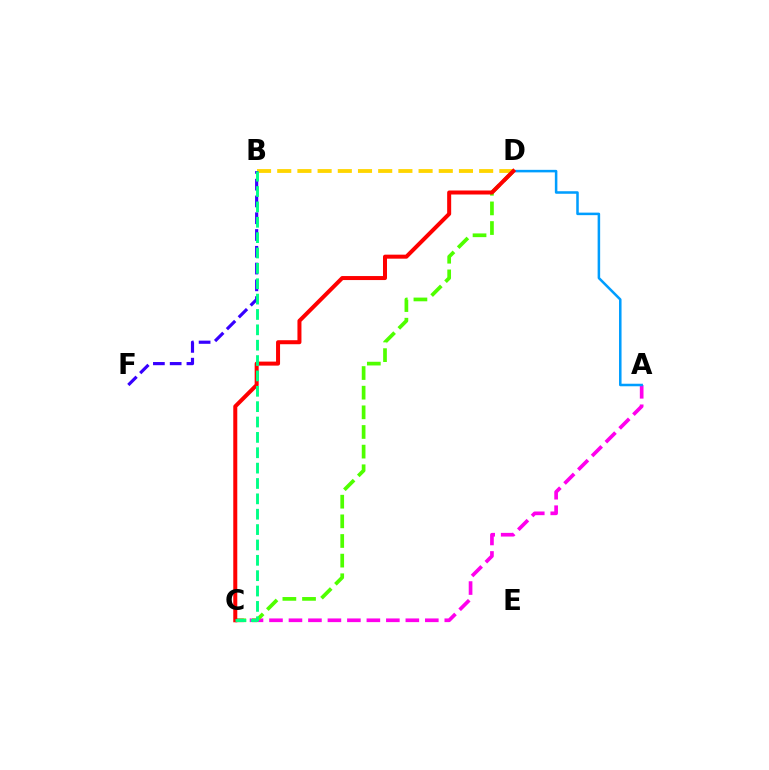{('B', 'D'): [{'color': '#ffd500', 'line_style': 'dashed', 'thickness': 2.74}], ('A', 'C'): [{'color': '#ff00ed', 'line_style': 'dashed', 'thickness': 2.65}], ('C', 'D'): [{'color': '#4fff00', 'line_style': 'dashed', 'thickness': 2.67}, {'color': '#ff0000', 'line_style': 'solid', 'thickness': 2.89}], ('B', 'F'): [{'color': '#3700ff', 'line_style': 'dashed', 'thickness': 2.28}], ('A', 'D'): [{'color': '#009eff', 'line_style': 'solid', 'thickness': 1.82}], ('B', 'C'): [{'color': '#00ff86', 'line_style': 'dashed', 'thickness': 2.09}]}